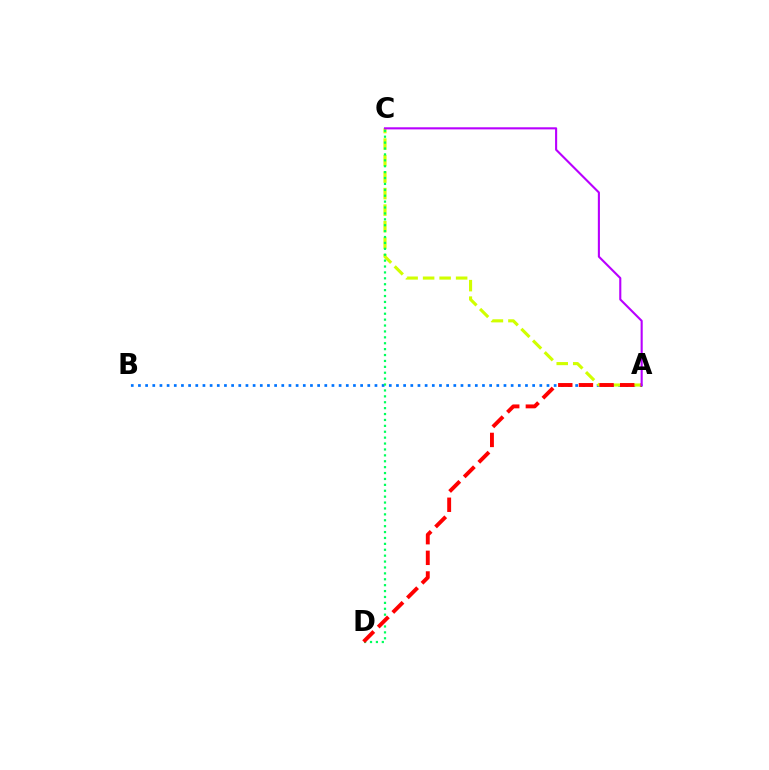{('A', 'B'): [{'color': '#0074ff', 'line_style': 'dotted', 'thickness': 1.95}], ('A', 'C'): [{'color': '#d1ff00', 'line_style': 'dashed', 'thickness': 2.24}, {'color': '#b900ff', 'line_style': 'solid', 'thickness': 1.52}], ('C', 'D'): [{'color': '#00ff5c', 'line_style': 'dotted', 'thickness': 1.6}], ('A', 'D'): [{'color': '#ff0000', 'line_style': 'dashed', 'thickness': 2.8}]}